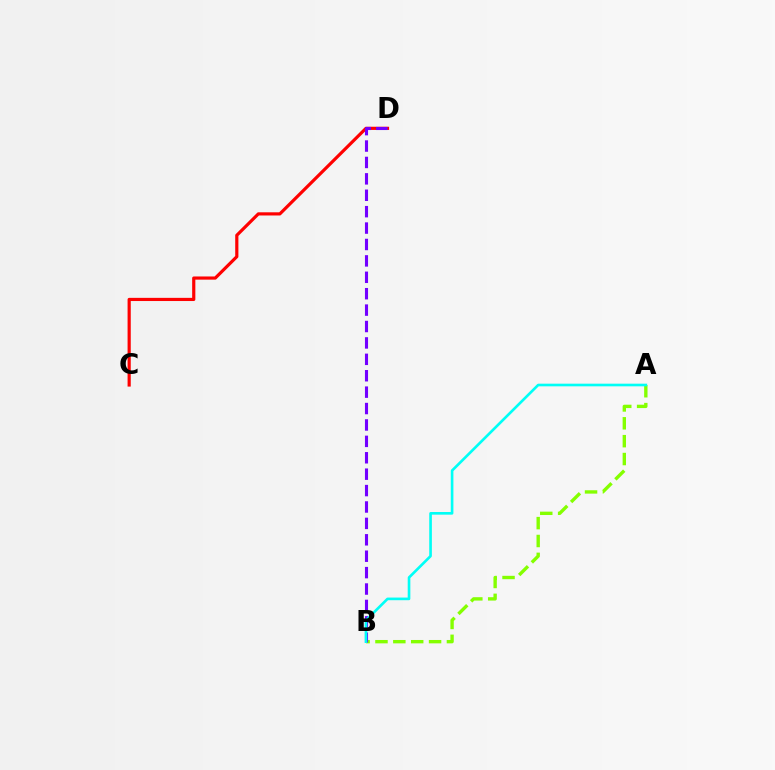{('C', 'D'): [{'color': '#ff0000', 'line_style': 'solid', 'thickness': 2.29}], ('A', 'B'): [{'color': '#84ff00', 'line_style': 'dashed', 'thickness': 2.43}, {'color': '#00fff6', 'line_style': 'solid', 'thickness': 1.9}], ('B', 'D'): [{'color': '#7200ff', 'line_style': 'dashed', 'thickness': 2.23}]}